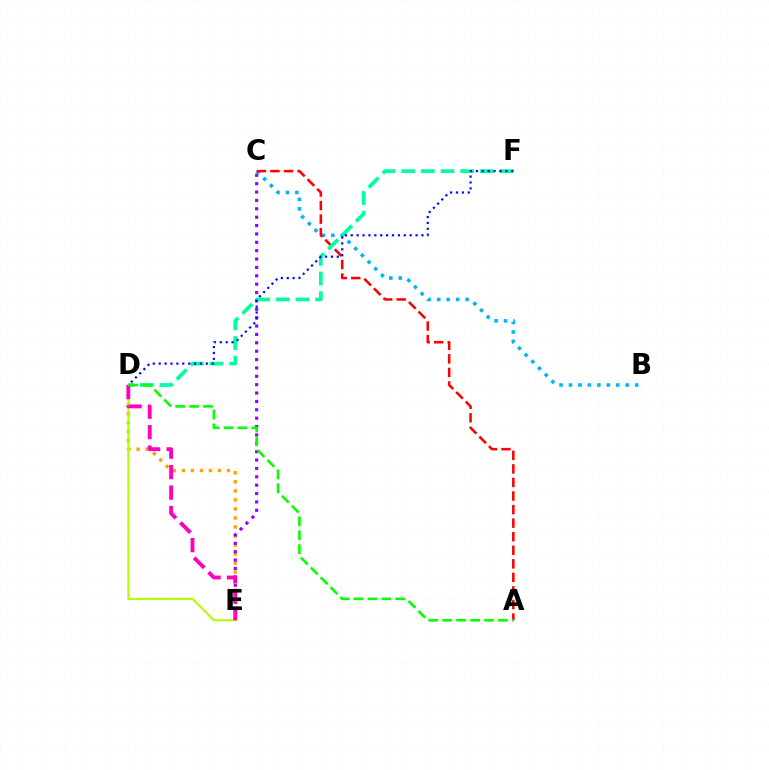{('B', 'C'): [{'color': '#00b5ff', 'line_style': 'dotted', 'thickness': 2.57}], ('D', 'E'): [{'color': '#ffa500', 'line_style': 'dotted', 'thickness': 2.45}, {'color': '#b3ff00', 'line_style': 'solid', 'thickness': 1.53}, {'color': '#ff00bd', 'line_style': 'dashed', 'thickness': 2.78}], ('A', 'C'): [{'color': '#ff0000', 'line_style': 'dashed', 'thickness': 1.84}], ('C', 'E'): [{'color': '#9b00ff', 'line_style': 'dotted', 'thickness': 2.28}], ('D', 'F'): [{'color': '#00ff9d', 'line_style': 'dashed', 'thickness': 2.67}, {'color': '#0010ff', 'line_style': 'dotted', 'thickness': 1.6}], ('A', 'D'): [{'color': '#08ff00', 'line_style': 'dashed', 'thickness': 1.89}]}